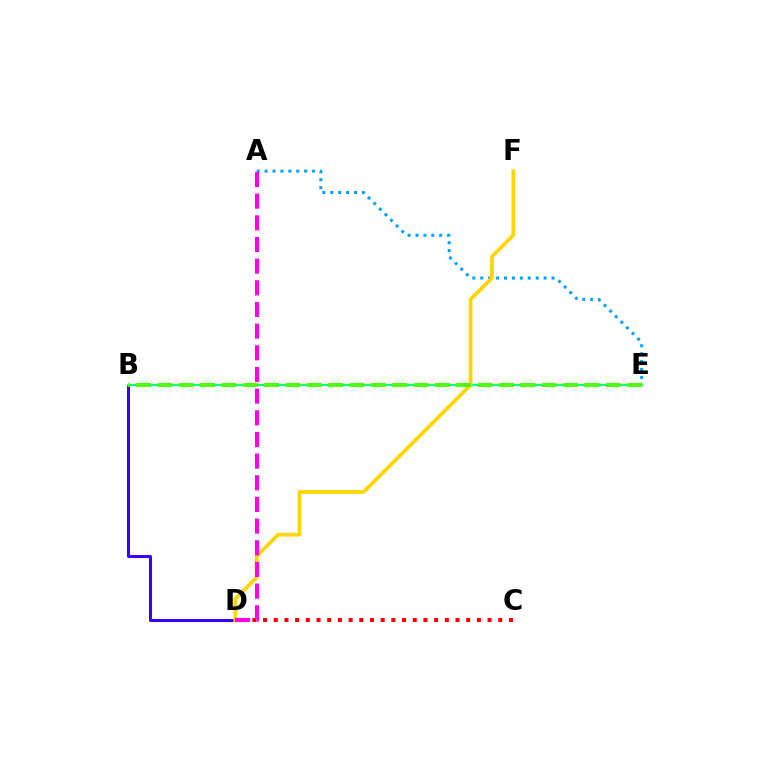{('A', 'E'): [{'color': '#009eff', 'line_style': 'dotted', 'thickness': 2.15}], ('B', 'D'): [{'color': '#3700ff', 'line_style': 'solid', 'thickness': 2.18}], ('C', 'D'): [{'color': '#ff0000', 'line_style': 'dotted', 'thickness': 2.91}], ('B', 'E'): [{'color': '#00ff86', 'line_style': 'solid', 'thickness': 1.51}, {'color': '#4fff00', 'line_style': 'dashed', 'thickness': 2.9}], ('D', 'F'): [{'color': '#ffd500', 'line_style': 'solid', 'thickness': 2.68}], ('A', 'D'): [{'color': '#ff00ed', 'line_style': 'dashed', 'thickness': 2.94}]}